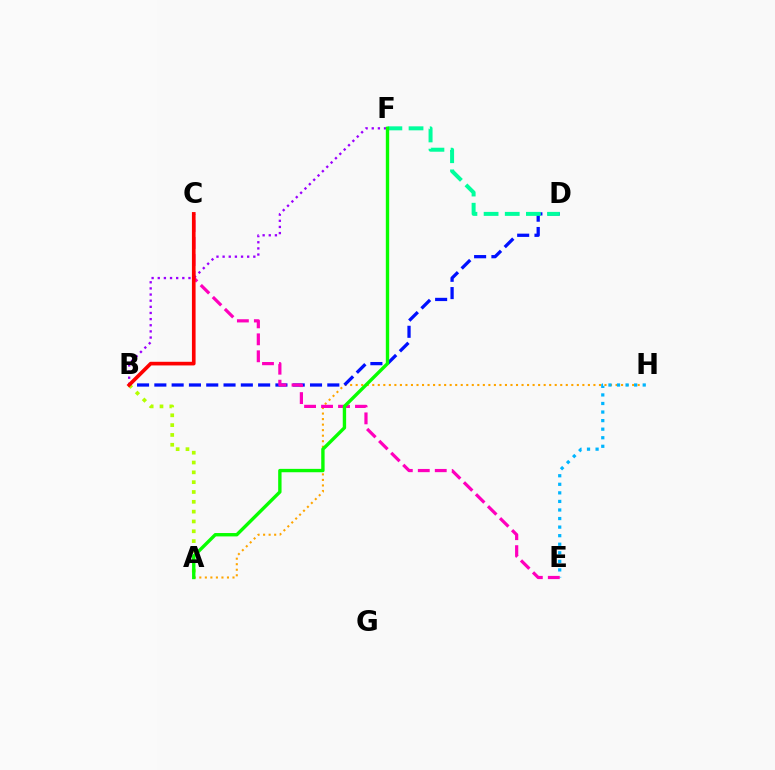{('A', 'H'): [{'color': '#ffa500', 'line_style': 'dotted', 'thickness': 1.5}], ('B', 'D'): [{'color': '#0010ff', 'line_style': 'dashed', 'thickness': 2.35}], ('A', 'B'): [{'color': '#b3ff00', 'line_style': 'dotted', 'thickness': 2.67}], ('E', 'H'): [{'color': '#00b5ff', 'line_style': 'dotted', 'thickness': 2.33}], ('C', 'E'): [{'color': '#ff00bd', 'line_style': 'dashed', 'thickness': 2.31}], ('D', 'F'): [{'color': '#00ff9d', 'line_style': 'dashed', 'thickness': 2.87}], ('B', 'F'): [{'color': '#9b00ff', 'line_style': 'dotted', 'thickness': 1.67}], ('A', 'F'): [{'color': '#08ff00', 'line_style': 'solid', 'thickness': 2.43}], ('B', 'C'): [{'color': '#ff0000', 'line_style': 'solid', 'thickness': 2.63}]}